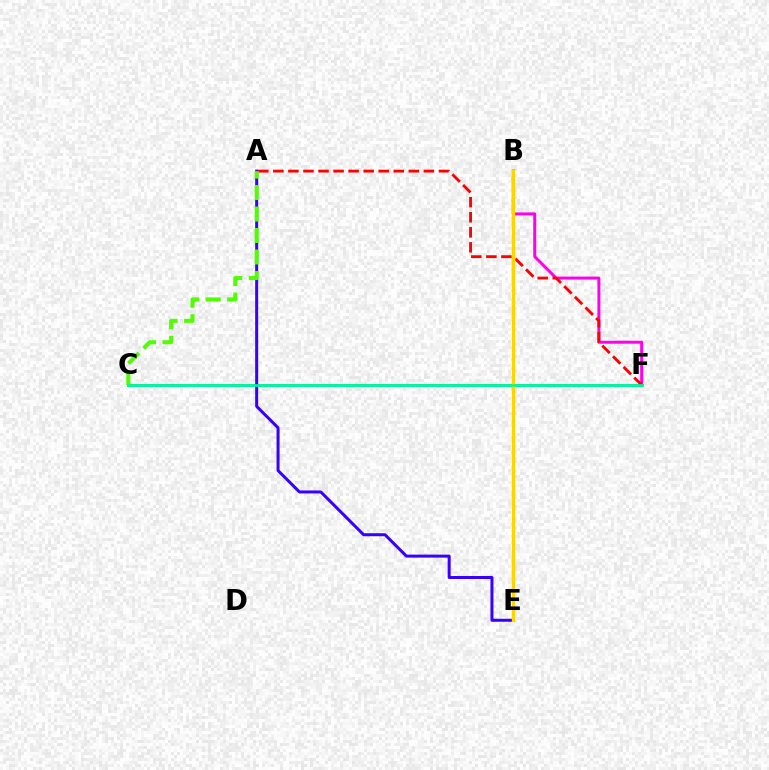{('B', 'F'): [{'color': '#ff00ed', 'line_style': 'solid', 'thickness': 2.14}], ('C', 'F'): [{'color': '#009eff', 'line_style': 'solid', 'thickness': 1.83}, {'color': '#00ff86', 'line_style': 'solid', 'thickness': 1.85}], ('A', 'E'): [{'color': '#3700ff', 'line_style': 'solid', 'thickness': 2.16}], ('A', 'F'): [{'color': '#ff0000', 'line_style': 'dashed', 'thickness': 2.05}], ('B', 'E'): [{'color': '#ffd500', 'line_style': 'solid', 'thickness': 2.38}], ('A', 'C'): [{'color': '#4fff00', 'line_style': 'dashed', 'thickness': 2.92}]}